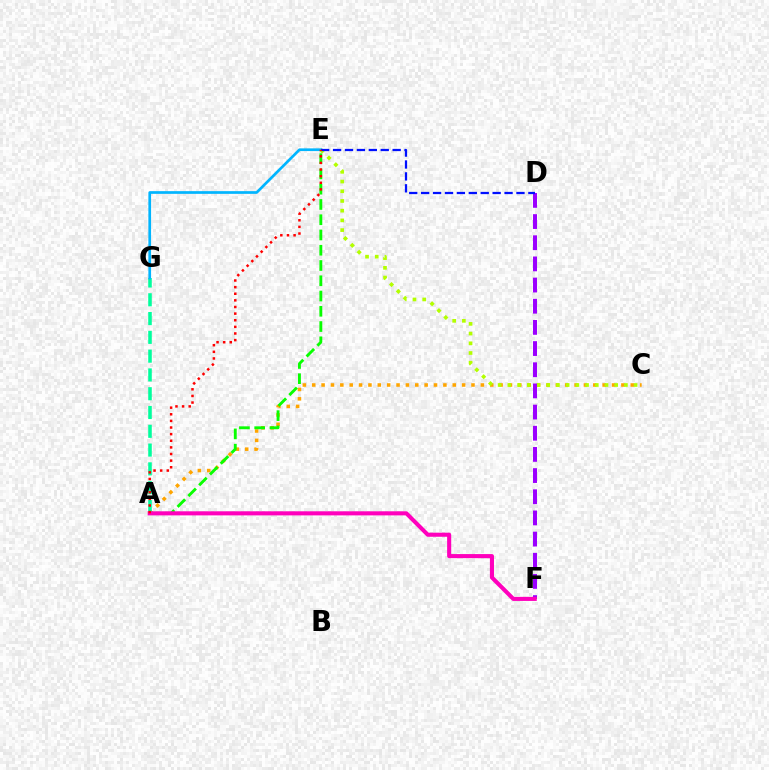{('A', 'C'): [{'color': '#ffa500', 'line_style': 'dotted', 'thickness': 2.55}], ('A', 'E'): [{'color': '#08ff00', 'line_style': 'dashed', 'thickness': 2.07}, {'color': '#ff0000', 'line_style': 'dotted', 'thickness': 1.8}], ('A', 'G'): [{'color': '#00ff9d', 'line_style': 'dashed', 'thickness': 2.55}], ('C', 'E'): [{'color': '#b3ff00', 'line_style': 'dotted', 'thickness': 2.64}], ('E', 'G'): [{'color': '#00b5ff', 'line_style': 'solid', 'thickness': 1.94}], ('D', 'F'): [{'color': '#9b00ff', 'line_style': 'dashed', 'thickness': 2.88}], ('D', 'E'): [{'color': '#0010ff', 'line_style': 'dashed', 'thickness': 1.62}], ('A', 'F'): [{'color': '#ff00bd', 'line_style': 'solid', 'thickness': 2.94}]}